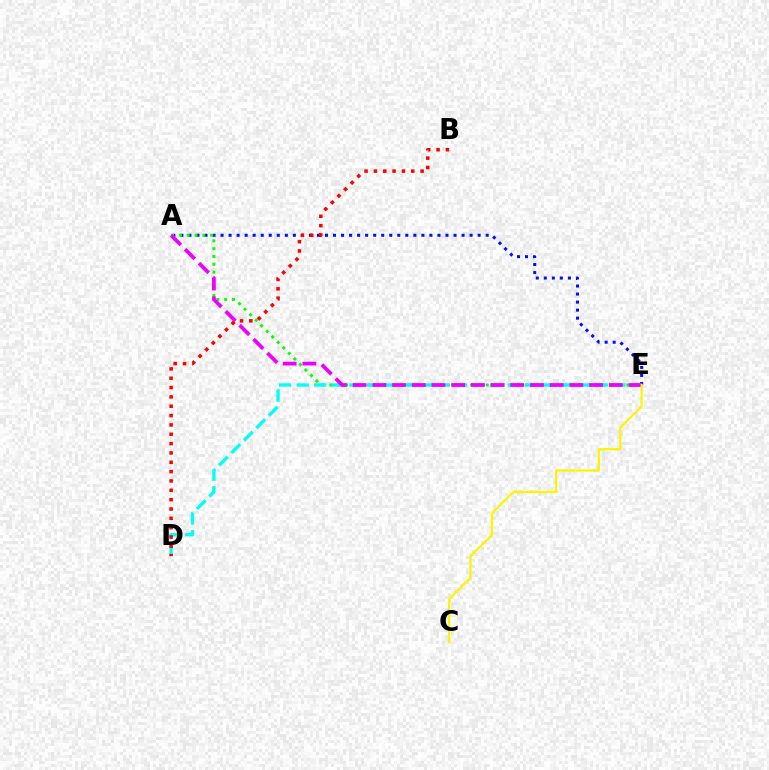{('A', 'E'): [{'color': '#0010ff', 'line_style': 'dotted', 'thickness': 2.18}, {'color': '#08ff00', 'line_style': 'dotted', 'thickness': 2.12}, {'color': '#ee00ff', 'line_style': 'dashed', 'thickness': 2.68}], ('D', 'E'): [{'color': '#00fff6', 'line_style': 'dashed', 'thickness': 2.39}], ('C', 'E'): [{'color': '#fcf500', 'line_style': 'solid', 'thickness': 1.62}], ('B', 'D'): [{'color': '#ff0000', 'line_style': 'dotted', 'thickness': 2.54}]}